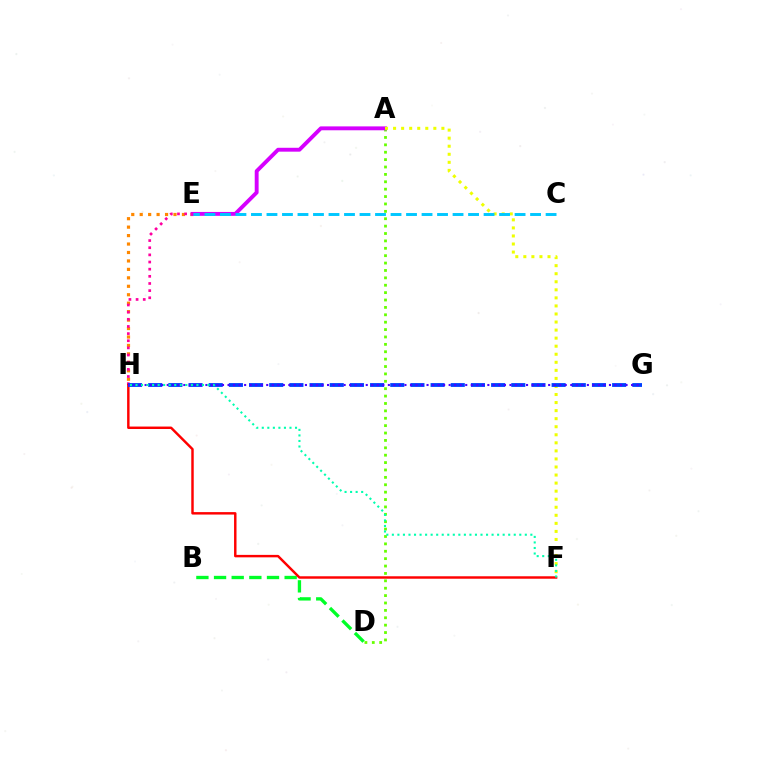{('A', 'D'): [{'color': '#66ff00', 'line_style': 'dotted', 'thickness': 2.01}], ('E', 'H'): [{'color': '#ff8800', 'line_style': 'dotted', 'thickness': 2.3}, {'color': '#ff00a0', 'line_style': 'dotted', 'thickness': 1.94}], ('A', 'E'): [{'color': '#d600ff', 'line_style': 'solid', 'thickness': 2.8}], ('A', 'F'): [{'color': '#eeff00', 'line_style': 'dotted', 'thickness': 2.19}], ('B', 'D'): [{'color': '#00ff27', 'line_style': 'dashed', 'thickness': 2.4}], ('F', 'H'): [{'color': '#ff0000', 'line_style': 'solid', 'thickness': 1.76}, {'color': '#00ffaf', 'line_style': 'dotted', 'thickness': 1.51}], ('G', 'H'): [{'color': '#003fff', 'line_style': 'dashed', 'thickness': 2.74}, {'color': '#4f00ff', 'line_style': 'dotted', 'thickness': 1.5}], ('C', 'E'): [{'color': '#00c7ff', 'line_style': 'dashed', 'thickness': 2.11}]}